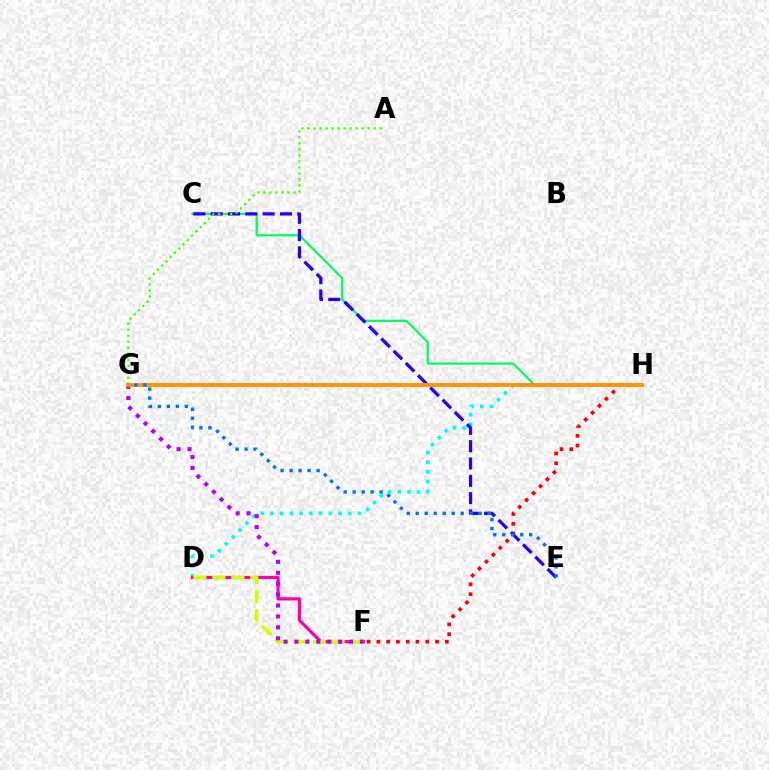{('D', 'H'): [{'color': '#00fff6', 'line_style': 'dotted', 'thickness': 2.64}], ('F', 'H'): [{'color': '#ff0000', 'line_style': 'dotted', 'thickness': 2.66}], ('C', 'H'): [{'color': '#00ff5c', 'line_style': 'solid', 'thickness': 1.61}], ('C', 'E'): [{'color': '#2500ff', 'line_style': 'dashed', 'thickness': 2.35}], ('D', 'F'): [{'color': '#ff00ac', 'line_style': 'solid', 'thickness': 2.29}, {'color': '#d1ff00', 'line_style': 'dashed', 'thickness': 2.58}], ('A', 'G'): [{'color': '#3dff00', 'line_style': 'dotted', 'thickness': 1.63}], ('F', 'G'): [{'color': '#b900ff', 'line_style': 'dotted', 'thickness': 2.96}], ('G', 'H'): [{'color': '#ff9400', 'line_style': 'solid', 'thickness': 2.81}], ('E', 'G'): [{'color': '#0074ff', 'line_style': 'dotted', 'thickness': 2.44}]}